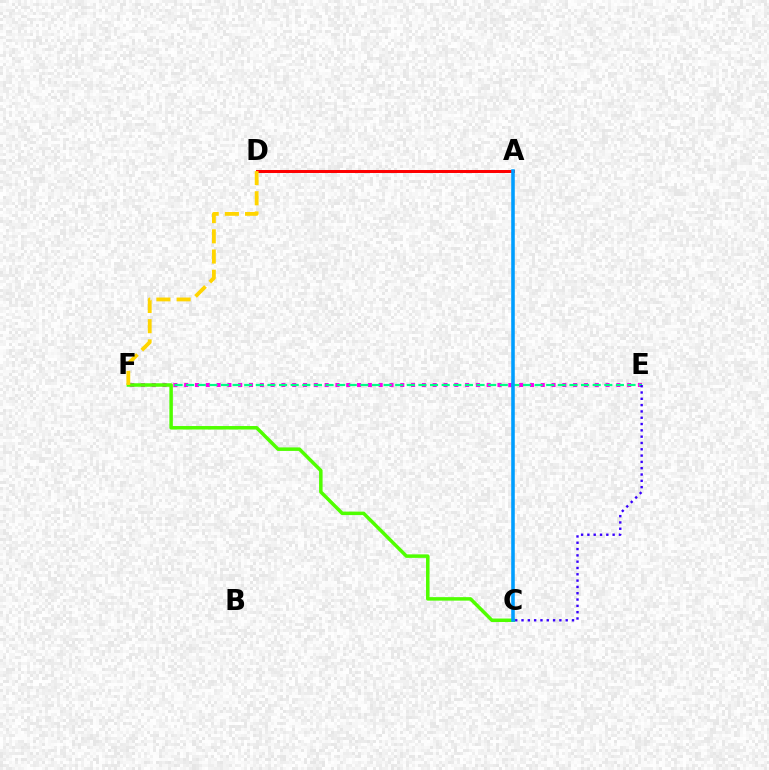{('E', 'F'): [{'color': '#ff00ed', 'line_style': 'dotted', 'thickness': 2.94}, {'color': '#00ff86', 'line_style': 'dashed', 'thickness': 1.58}], ('C', 'E'): [{'color': '#3700ff', 'line_style': 'dotted', 'thickness': 1.71}], ('A', 'D'): [{'color': '#ff0000', 'line_style': 'solid', 'thickness': 2.15}], ('C', 'F'): [{'color': '#4fff00', 'line_style': 'solid', 'thickness': 2.52}], ('D', 'F'): [{'color': '#ffd500', 'line_style': 'dashed', 'thickness': 2.75}], ('A', 'C'): [{'color': '#009eff', 'line_style': 'solid', 'thickness': 2.57}]}